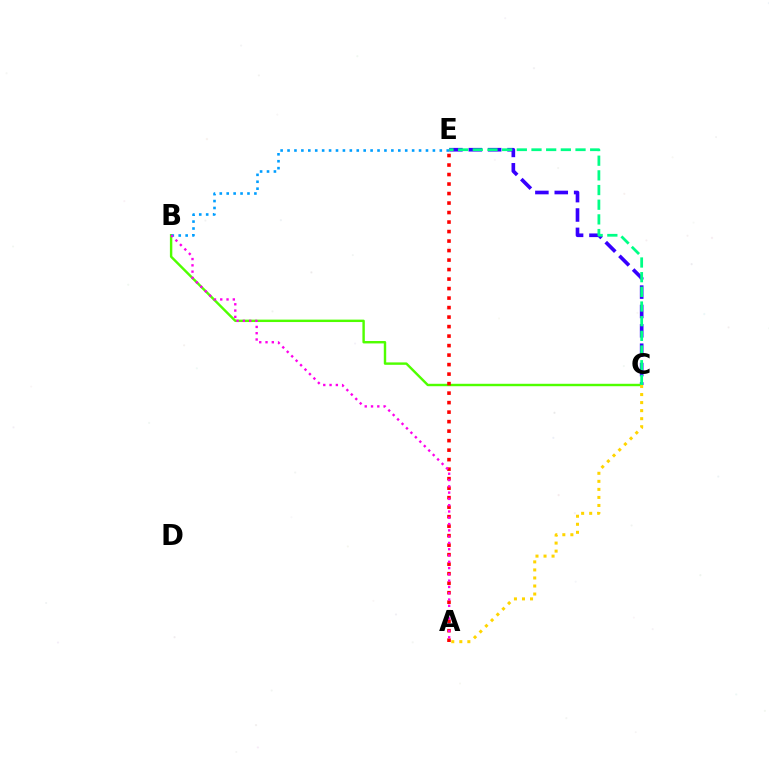{('C', 'E'): [{'color': '#3700ff', 'line_style': 'dashed', 'thickness': 2.63}, {'color': '#00ff86', 'line_style': 'dashed', 'thickness': 1.99}], ('B', 'C'): [{'color': '#4fff00', 'line_style': 'solid', 'thickness': 1.74}], ('B', 'E'): [{'color': '#009eff', 'line_style': 'dotted', 'thickness': 1.88}], ('A', 'C'): [{'color': '#ffd500', 'line_style': 'dotted', 'thickness': 2.18}], ('A', 'E'): [{'color': '#ff0000', 'line_style': 'dotted', 'thickness': 2.58}], ('A', 'B'): [{'color': '#ff00ed', 'line_style': 'dotted', 'thickness': 1.71}]}